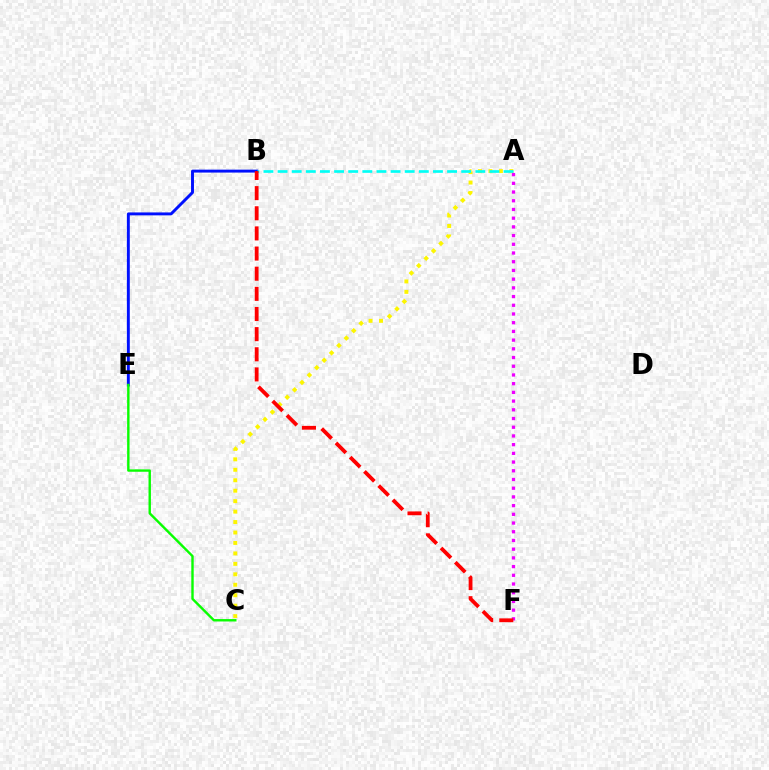{('B', 'E'): [{'color': '#0010ff', 'line_style': 'solid', 'thickness': 2.11}], ('A', 'C'): [{'color': '#fcf500', 'line_style': 'dotted', 'thickness': 2.84}], ('A', 'B'): [{'color': '#00fff6', 'line_style': 'dashed', 'thickness': 1.92}], ('A', 'F'): [{'color': '#ee00ff', 'line_style': 'dotted', 'thickness': 2.37}], ('B', 'F'): [{'color': '#ff0000', 'line_style': 'dashed', 'thickness': 2.74}], ('C', 'E'): [{'color': '#08ff00', 'line_style': 'solid', 'thickness': 1.73}]}